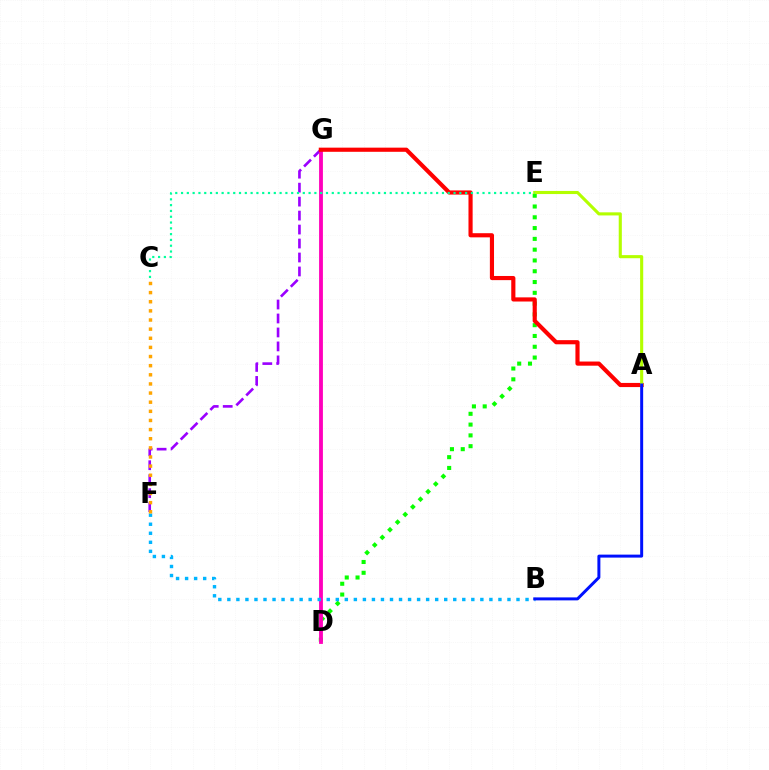{('F', 'G'): [{'color': '#9b00ff', 'line_style': 'dashed', 'thickness': 1.9}], ('D', 'E'): [{'color': '#08ff00', 'line_style': 'dotted', 'thickness': 2.93}], ('D', 'G'): [{'color': '#ff00bd', 'line_style': 'solid', 'thickness': 2.75}], ('A', 'G'): [{'color': '#ff0000', 'line_style': 'solid', 'thickness': 2.99}], ('B', 'F'): [{'color': '#00b5ff', 'line_style': 'dotted', 'thickness': 2.46}], ('A', 'E'): [{'color': '#b3ff00', 'line_style': 'solid', 'thickness': 2.24}], ('A', 'B'): [{'color': '#0010ff', 'line_style': 'solid', 'thickness': 2.14}], ('C', 'E'): [{'color': '#00ff9d', 'line_style': 'dotted', 'thickness': 1.58}], ('C', 'F'): [{'color': '#ffa500', 'line_style': 'dotted', 'thickness': 2.48}]}